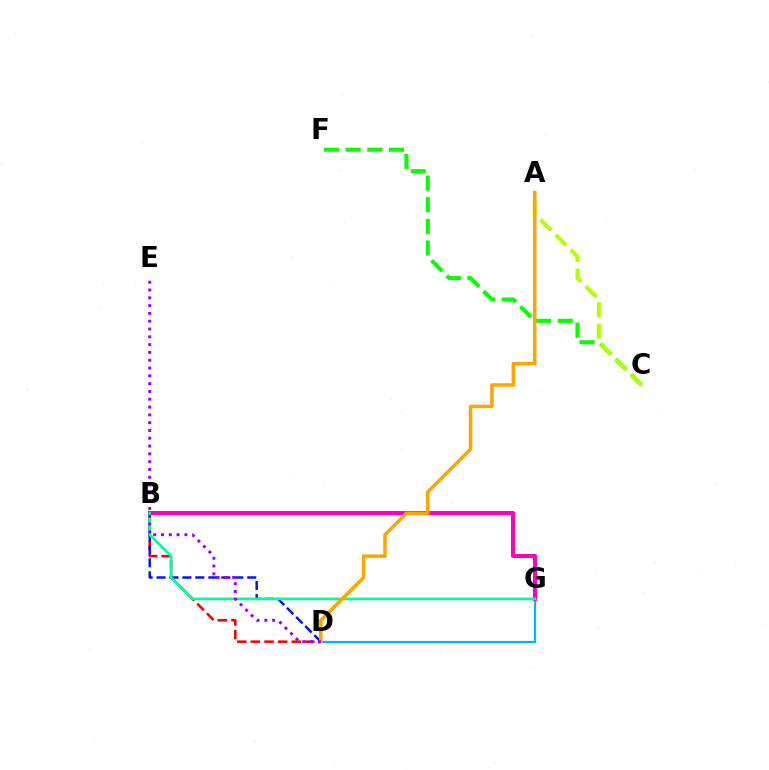{('C', 'F'): [{'color': '#08ff00', 'line_style': 'dashed', 'thickness': 2.93}], ('B', 'D'): [{'color': '#ff0000', 'line_style': 'dashed', 'thickness': 1.85}, {'color': '#0010ff', 'line_style': 'dashed', 'thickness': 1.76}], ('D', 'G'): [{'color': '#00b5ff', 'line_style': 'solid', 'thickness': 1.59}], ('B', 'G'): [{'color': '#ff00bd', 'line_style': 'solid', 'thickness': 2.88}, {'color': '#00ff9d', 'line_style': 'solid', 'thickness': 1.95}], ('A', 'C'): [{'color': '#b3ff00', 'line_style': 'dashed', 'thickness': 2.9}], ('A', 'D'): [{'color': '#ffa500', 'line_style': 'solid', 'thickness': 2.54}], ('D', 'E'): [{'color': '#9b00ff', 'line_style': 'dotted', 'thickness': 2.12}]}